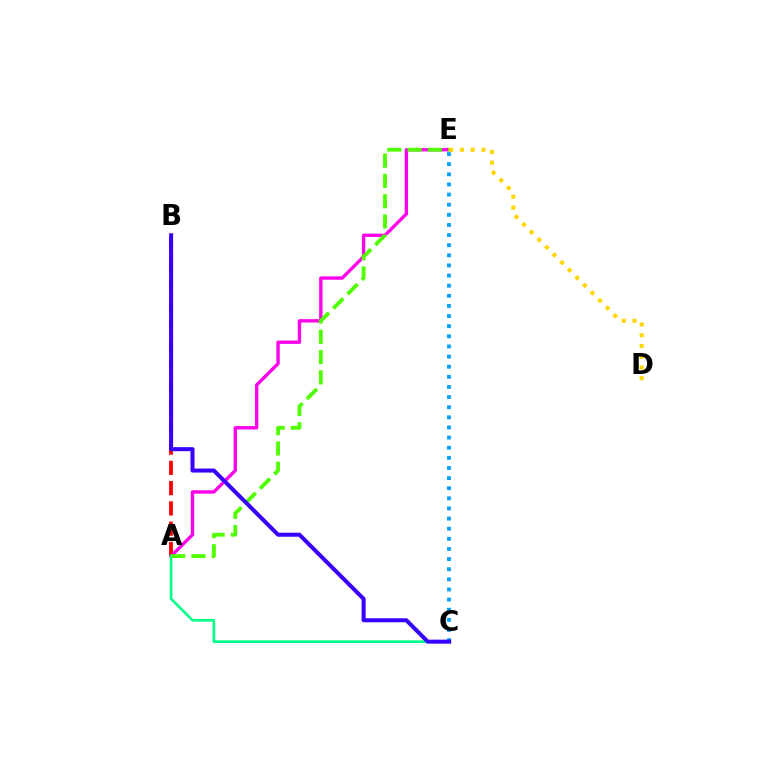{('A', 'B'): [{'color': '#ff0000', 'line_style': 'dashed', 'thickness': 2.75}], ('A', 'E'): [{'color': '#ff00ed', 'line_style': 'solid', 'thickness': 2.42}, {'color': '#4fff00', 'line_style': 'dashed', 'thickness': 2.75}], ('C', 'E'): [{'color': '#009eff', 'line_style': 'dotted', 'thickness': 2.75}], ('A', 'C'): [{'color': '#00ff86', 'line_style': 'solid', 'thickness': 1.9}], ('B', 'C'): [{'color': '#3700ff', 'line_style': 'solid', 'thickness': 2.9}], ('D', 'E'): [{'color': '#ffd500', 'line_style': 'dotted', 'thickness': 2.92}]}